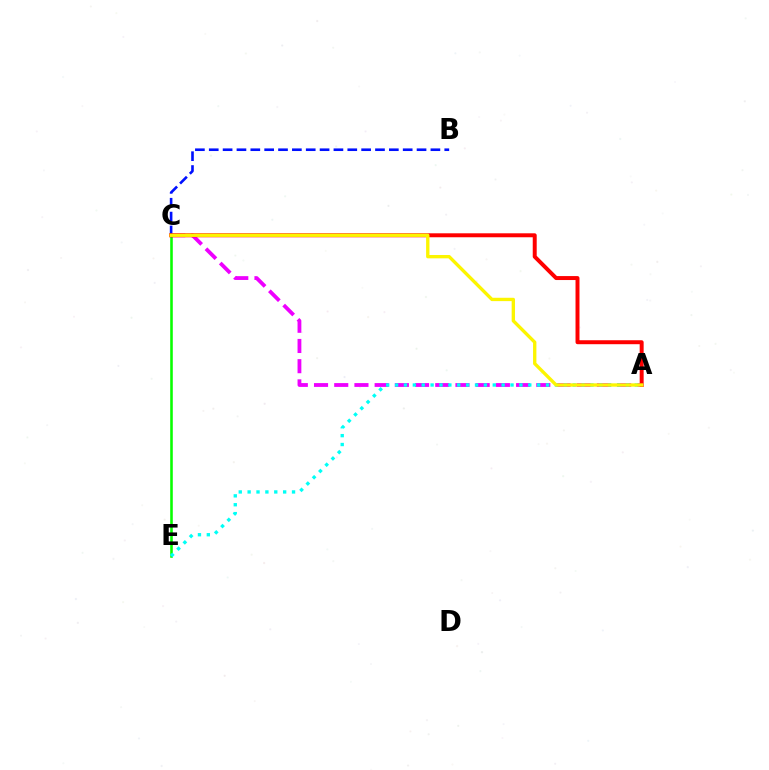{('C', 'E'): [{'color': '#08ff00', 'line_style': 'solid', 'thickness': 1.86}], ('A', 'C'): [{'color': '#ee00ff', 'line_style': 'dashed', 'thickness': 2.74}, {'color': '#ff0000', 'line_style': 'solid', 'thickness': 2.85}, {'color': '#fcf500', 'line_style': 'solid', 'thickness': 2.41}], ('A', 'E'): [{'color': '#00fff6', 'line_style': 'dotted', 'thickness': 2.41}], ('B', 'C'): [{'color': '#0010ff', 'line_style': 'dashed', 'thickness': 1.88}]}